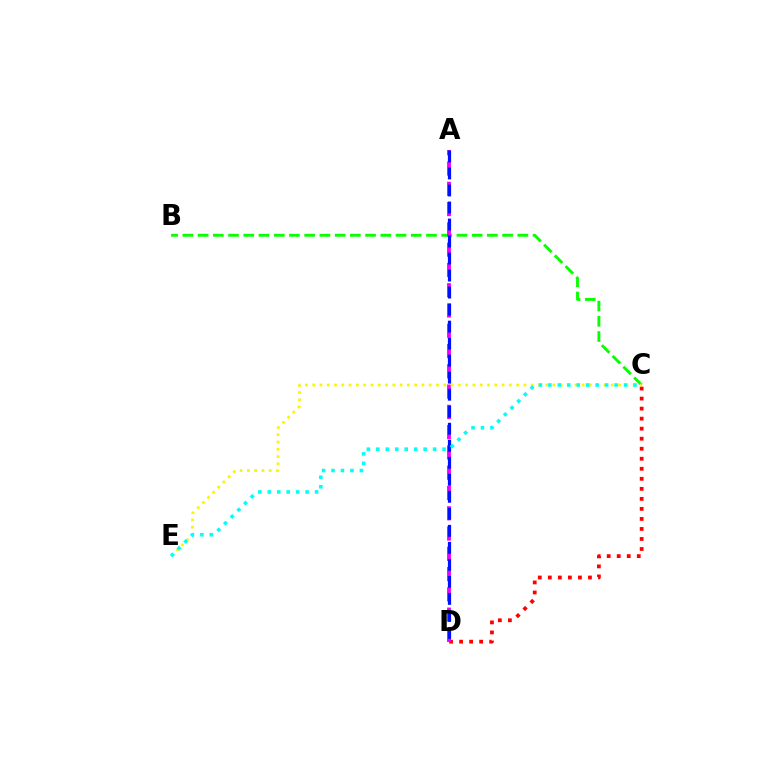{('B', 'C'): [{'color': '#08ff00', 'line_style': 'dashed', 'thickness': 2.07}], ('C', 'D'): [{'color': '#ff0000', 'line_style': 'dotted', 'thickness': 2.72}], ('A', 'D'): [{'color': '#ee00ff', 'line_style': 'dashed', 'thickness': 2.75}, {'color': '#0010ff', 'line_style': 'dashed', 'thickness': 2.31}], ('C', 'E'): [{'color': '#fcf500', 'line_style': 'dotted', 'thickness': 1.98}, {'color': '#00fff6', 'line_style': 'dotted', 'thickness': 2.57}]}